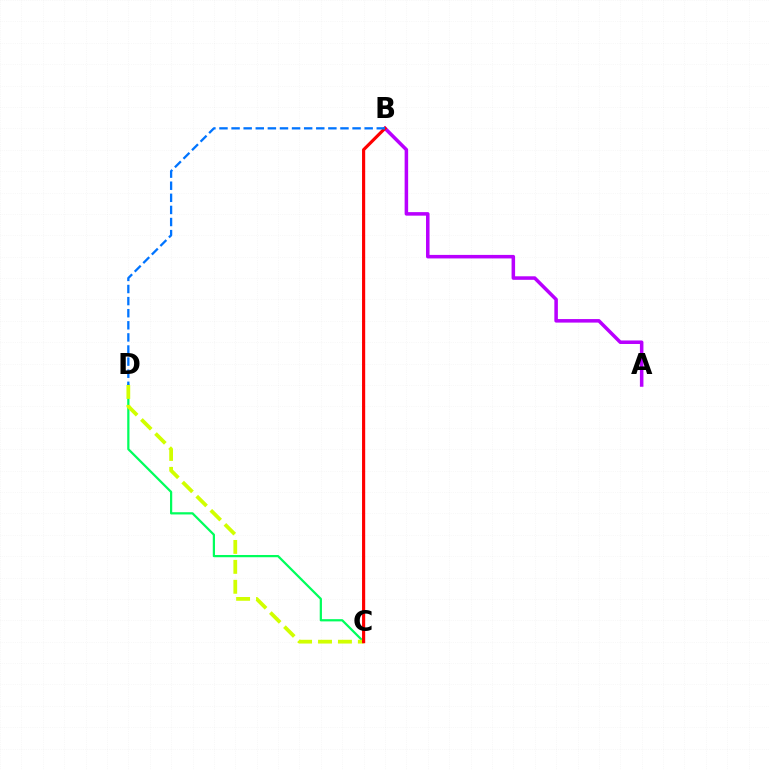{('C', 'D'): [{'color': '#00ff5c', 'line_style': 'solid', 'thickness': 1.61}, {'color': '#d1ff00', 'line_style': 'dashed', 'thickness': 2.71}], ('A', 'B'): [{'color': '#b900ff', 'line_style': 'solid', 'thickness': 2.54}], ('B', 'C'): [{'color': '#ff0000', 'line_style': 'solid', 'thickness': 2.27}], ('B', 'D'): [{'color': '#0074ff', 'line_style': 'dashed', 'thickness': 1.64}]}